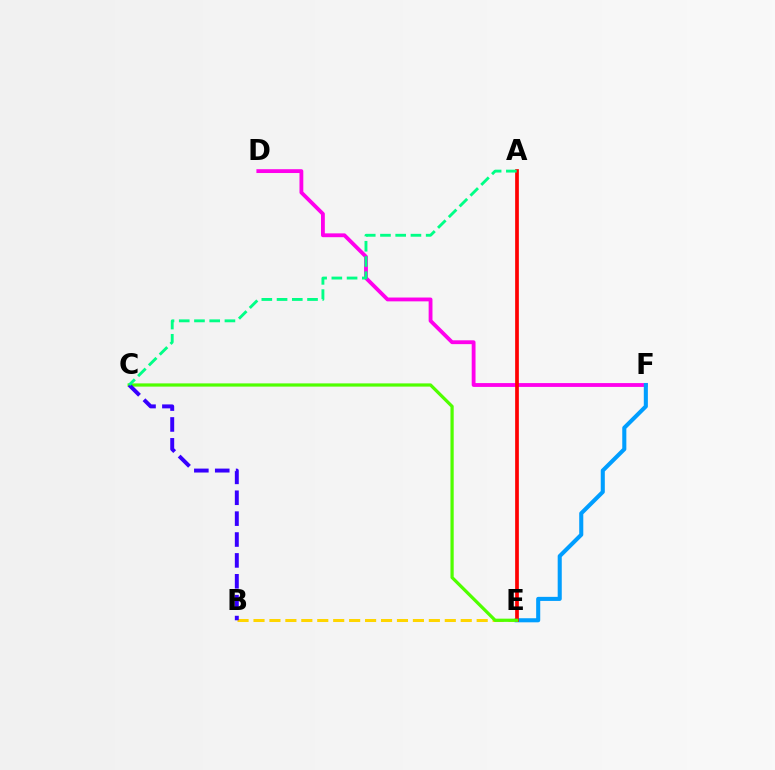{('D', 'F'): [{'color': '#ff00ed', 'line_style': 'solid', 'thickness': 2.76}], ('B', 'E'): [{'color': '#ffd500', 'line_style': 'dashed', 'thickness': 2.17}], ('E', 'F'): [{'color': '#009eff', 'line_style': 'solid', 'thickness': 2.93}], ('A', 'E'): [{'color': '#ff0000', 'line_style': 'solid', 'thickness': 2.67}], ('C', 'E'): [{'color': '#4fff00', 'line_style': 'solid', 'thickness': 2.32}], ('B', 'C'): [{'color': '#3700ff', 'line_style': 'dashed', 'thickness': 2.84}], ('A', 'C'): [{'color': '#00ff86', 'line_style': 'dashed', 'thickness': 2.07}]}